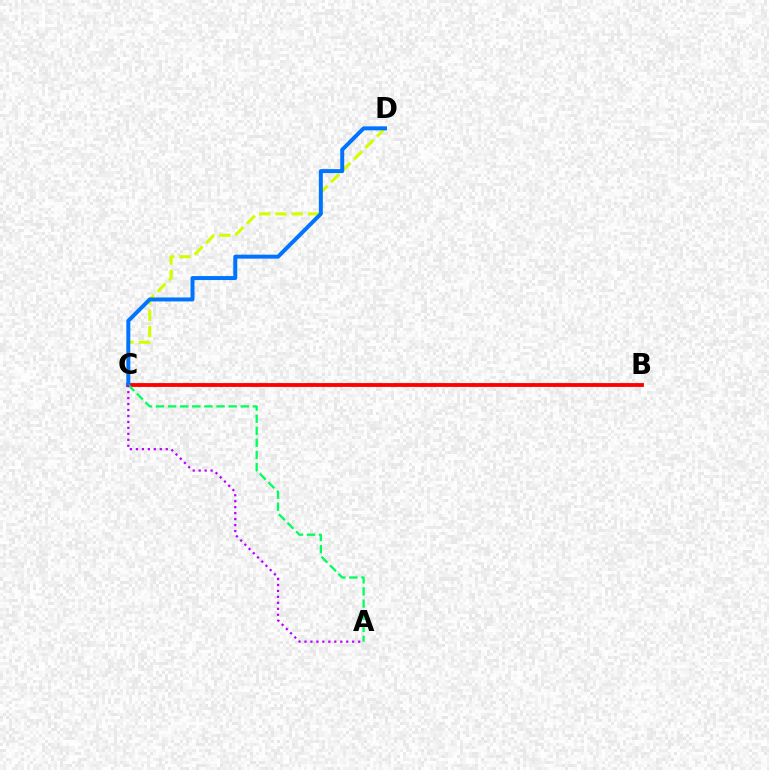{('B', 'C'): [{'color': '#ff0000', 'line_style': 'solid', 'thickness': 2.76}], ('C', 'D'): [{'color': '#d1ff00', 'line_style': 'dashed', 'thickness': 2.21}, {'color': '#0074ff', 'line_style': 'solid', 'thickness': 2.86}], ('A', 'C'): [{'color': '#00ff5c', 'line_style': 'dashed', 'thickness': 1.64}, {'color': '#b900ff', 'line_style': 'dotted', 'thickness': 1.62}]}